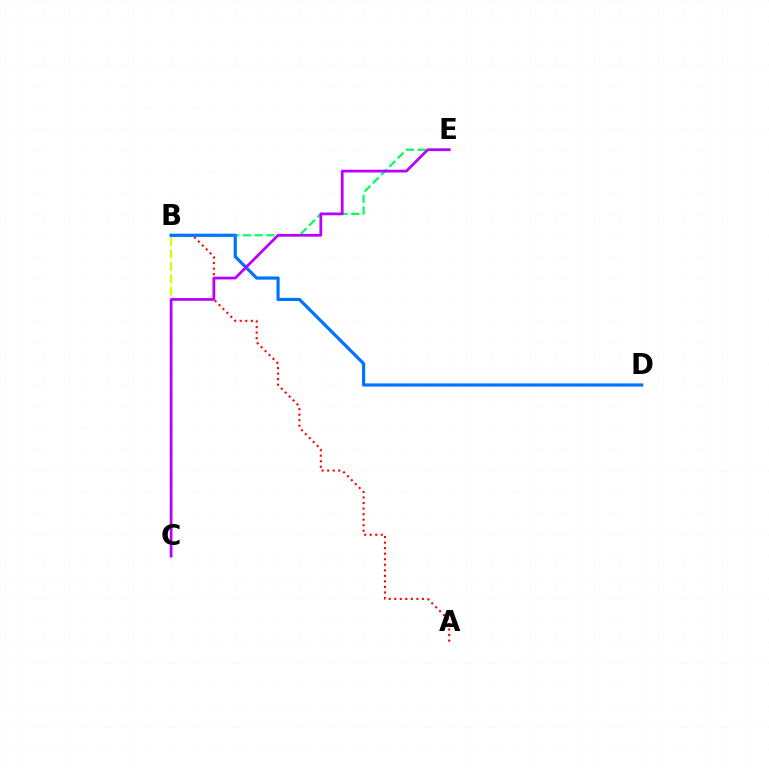{('B', 'E'): [{'color': '#00ff5c', 'line_style': 'dashed', 'thickness': 1.59}], ('A', 'B'): [{'color': '#ff0000', 'line_style': 'dotted', 'thickness': 1.51}], ('B', 'C'): [{'color': '#d1ff00', 'line_style': 'dashed', 'thickness': 1.68}], ('B', 'D'): [{'color': '#0074ff', 'line_style': 'solid', 'thickness': 2.3}], ('C', 'E'): [{'color': '#b900ff', 'line_style': 'solid', 'thickness': 1.99}]}